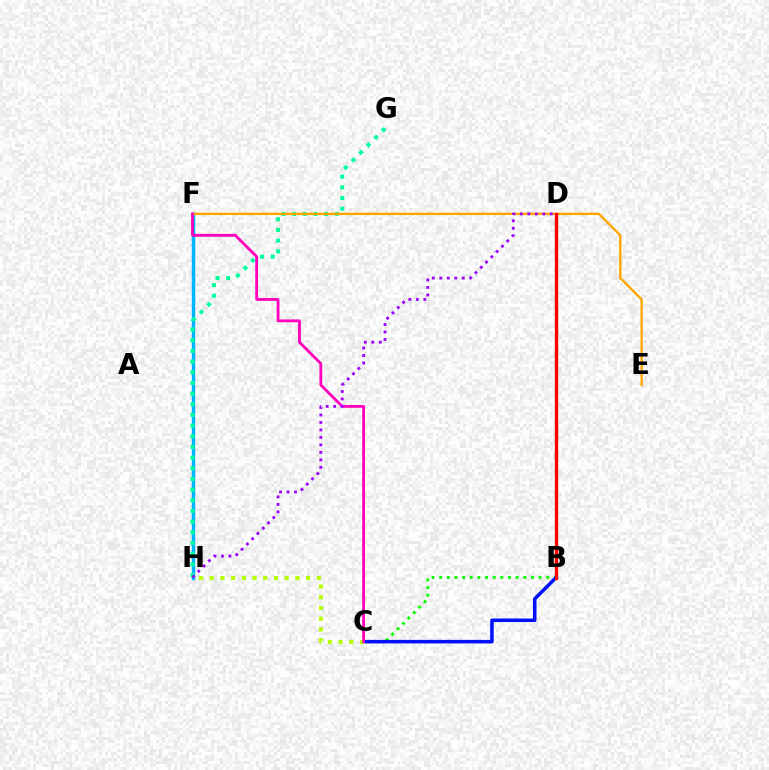{('F', 'H'): [{'color': '#00b5ff', 'line_style': 'solid', 'thickness': 2.47}], ('G', 'H'): [{'color': '#00ff9d', 'line_style': 'dotted', 'thickness': 2.9}], ('B', 'C'): [{'color': '#08ff00', 'line_style': 'dotted', 'thickness': 2.08}, {'color': '#0010ff', 'line_style': 'solid', 'thickness': 2.54}], ('C', 'H'): [{'color': '#b3ff00', 'line_style': 'dotted', 'thickness': 2.91}], ('E', 'F'): [{'color': '#ffa500', 'line_style': 'solid', 'thickness': 1.69}], ('B', 'D'): [{'color': '#ff0000', 'line_style': 'solid', 'thickness': 2.42}], ('C', 'F'): [{'color': '#ff00bd', 'line_style': 'solid', 'thickness': 2.02}], ('D', 'H'): [{'color': '#9b00ff', 'line_style': 'dotted', 'thickness': 2.03}]}